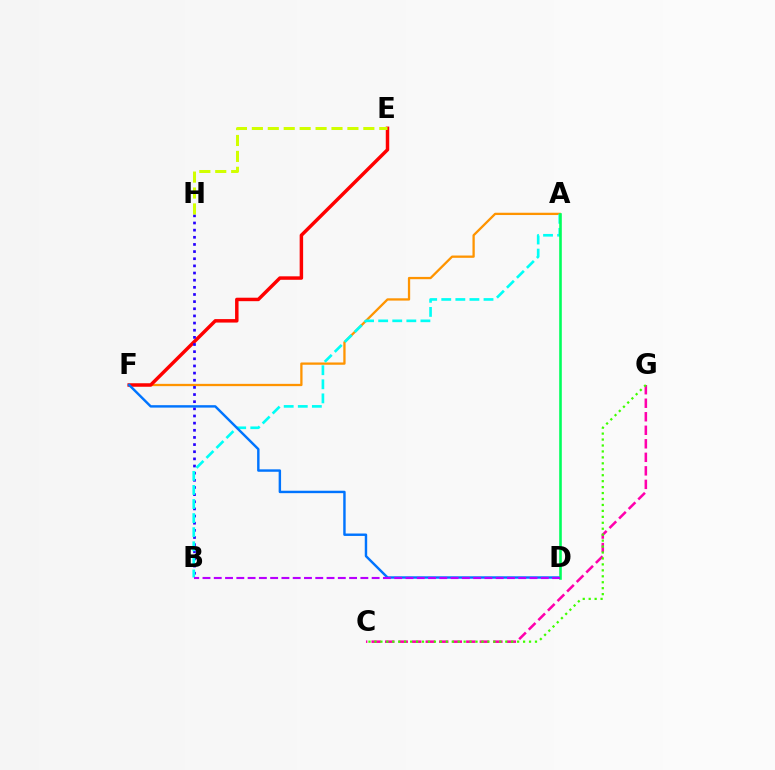{('C', 'G'): [{'color': '#ff00ac', 'line_style': 'dashed', 'thickness': 1.84}, {'color': '#3dff00', 'line_style': 'dotted', 'thickness': 1.62}], ('A', 'F'): [{'color': '#ff9400', 'line_style': 'solid', 'thickness': 1.65}], ('E', 'F'): [{'color': '#ff0000', 'line_style': 'solid', 'thickness': 2.49}], ('B', 'H'): [{'color': '#2500ff', 'line_style': 'dotted', 'thickness': 1.94}], ('A', 'B'): [{'color': '#00fff6', 'line_style': 'dashed', 'thickness': 1.91}], ('D', 'F'): [{'color': '#0074ff', 'line_style': 'solid', 'thickness': 1.75}], ('E', 'H'): [{'color': '#d1ff00', 'line_style': 'dashed', 'thickness': 2.16}], ('A', 'D'): [{'color': '#00ff5c', 'line_style': 'solid', 'thickness': 1.87}], ('B', 'D'): [{'color': '#b900ff', 'line_style': 'dashed', 'thickness': 1.53}]}